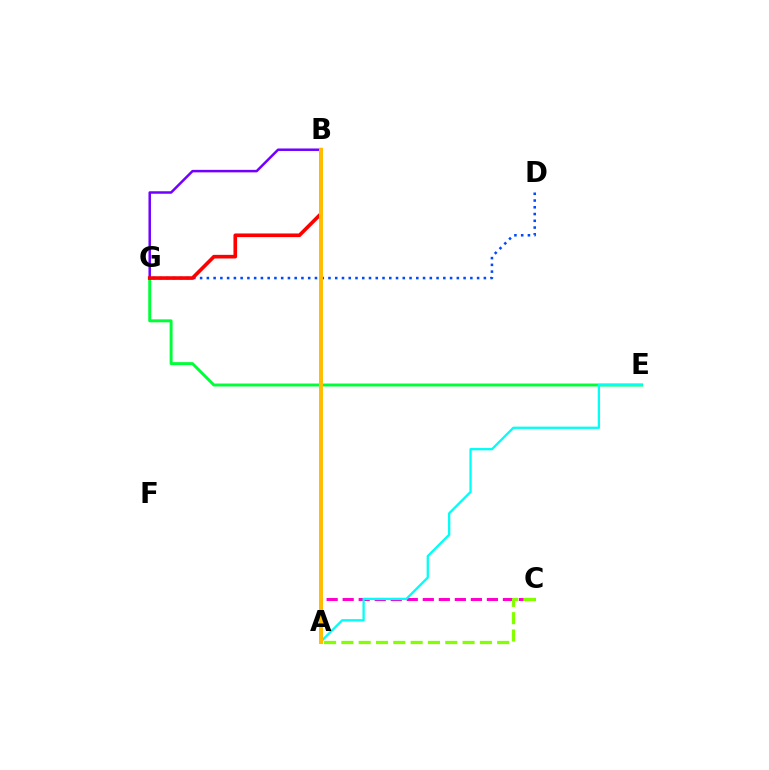{('D', 'G'): [{'color': '#004bff', 'line_style': 'dotted', 'thickness': 1.84}], ('A', 'C'): [{'color': '#ff00cf', 'line_style': 'dashed', 'thickness': 2.18}, {'color': '#84ff00', 'line_style': 'dashed', 'thickness': 2.35}], ('E', 'G'): [{'color': '#00ff39', 'line_style': 'solid', 'thickness': 2.12}], ('B', 'G'): [{'color': '#7200ff', 'line_style': 'solid', 'thickness': 1.8}, {'color': '#ff0000', 'line_style': 'solid', 'thickness': 2.62}], ('A', 'E'): [{'color': '#00fff6', 'line_style': 'solid', 'thickness': 1.65}], ('A', 'B'): [{'color': '#ffbd00', 'line_style': 'solid', 'thickness': 2.85}]}